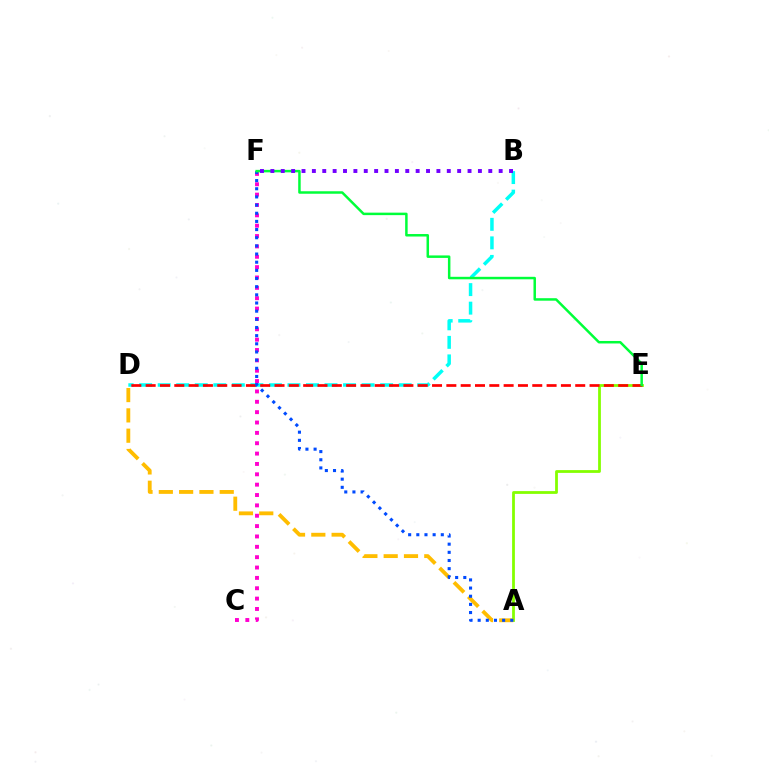{('A', 'E'): [{'color': '#84ff00', 'line_style': 'solid', 'thickness': 2.0}], ('A', 'D'): [{'color': '#ffbd00', 'line_style': 'dashed', 'thickness': 2.76}], ('B', 'D'): [{'color': '#00fff6', 'line_style': 'dashed', 'thickness': 2.52}], ('C', 'F'): [{'color': '#ff00cf', 'line_style': 'dotted', 'thickness': 2.81}], ('D', 'E'): [{'color': '#ff0000', 'line_style': 'dashed', 'thickness': 1.95}], ('A', 'F'): [{'color': '#004bff', 'line_style': 'dotted', 'thickness': 2.22}], ('E', 'F'): [{'color': '#00ff39', 'line_style': 'solid', 'thickness': 1.79}], ('B', 'F'): [{'color': '#7200ff', 'line_style': 'dotted', 'thickness': 2.82}]}